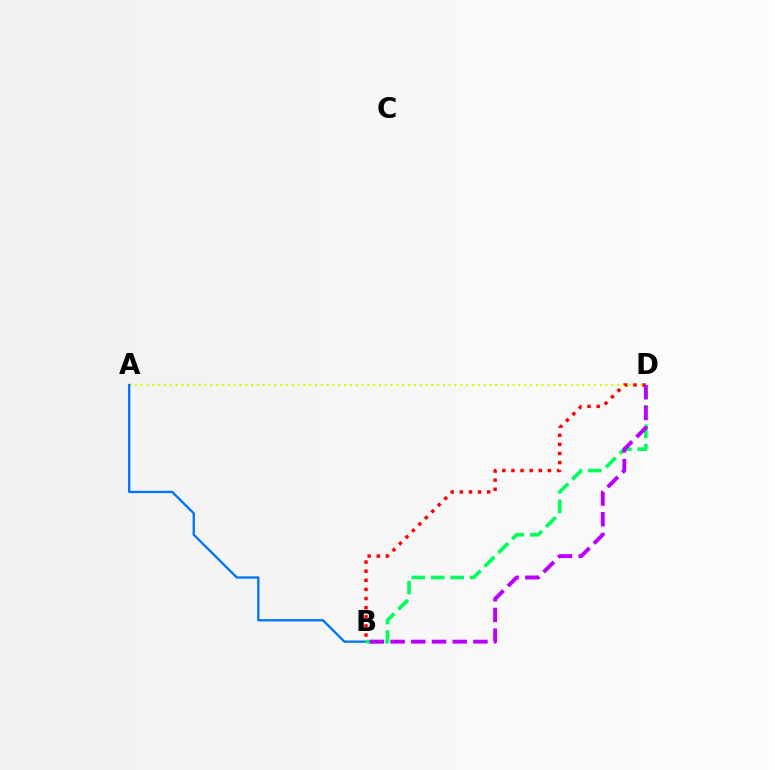{('A', 'D'): [{'color': '#d1ff00', 'line_style': 'dotted', 'thickness': 1.58}], ('A', 'B'): [{'color': '#0074ff', 'line_style': 'solid', 'thickness': 1.67}], ('B', 'D'): [{'color': '#ff0000', 'line_style': 'dotted', 'thickness': 2.48}, {'color': '#00ff5c', 'line_style': 'dashed', 'thickness': 2.64}, {'color': '#b900ff', 'line_style': 'dashed', 'thickness': 2.81}]}